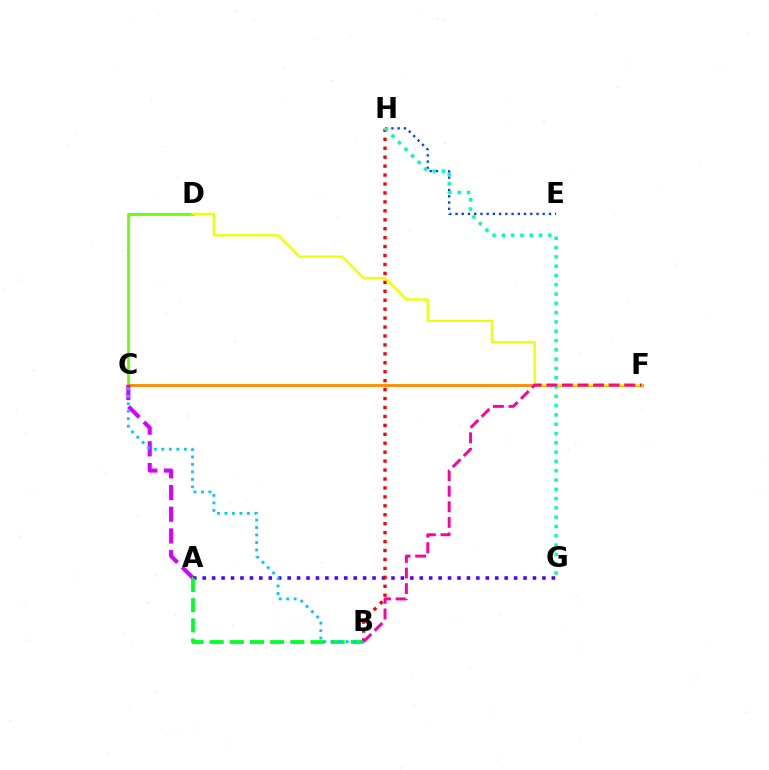{('C', 'D'): [{'color': '#66ff00', 'line_style': 'solid', 'thickness': 1.99}], ('A', 'G'): [{'color': '#4f00ff', 'line_style': 'dotted', 'thickness': 2.56}], ('A', 'B'): [{'color': '#00ff27', 'line_style': 'dashed', 'thickness': 2.74}], ('B', 'H'): [{'color': '#ff0000', 'line_style': 'dotted', 'thickness': 2.43}], ('E', 'H'): [{'color': '#003fff', 'line_style': 'dotted', 'thickness': 1.69}], ('C', 'F'): [{'color': '#ff8800', 'line_style': 'solid', 'thickness': 2.03}], ('D', 'F'): [{'color': '#eeff00', 'line_style': 'solid', 'thickness': 1.65}], ('A', 'C'): [{'color': '#d600ff', 'line_style': 'dashed', 'thickness': 2.95}], ('G', 'H'): [{'color': '#00ffaf', 'line_style': 'dotted', 'thickness': 2.53}], ('B', 'C'): [{'color': '#00c7ff', 'line_style': 'dotted', 'thickness': 2.03}], ('B', 'F'): [{'color': '#ff00a0', 'line_style': 'dashed', 'thickness': 2.12}]}